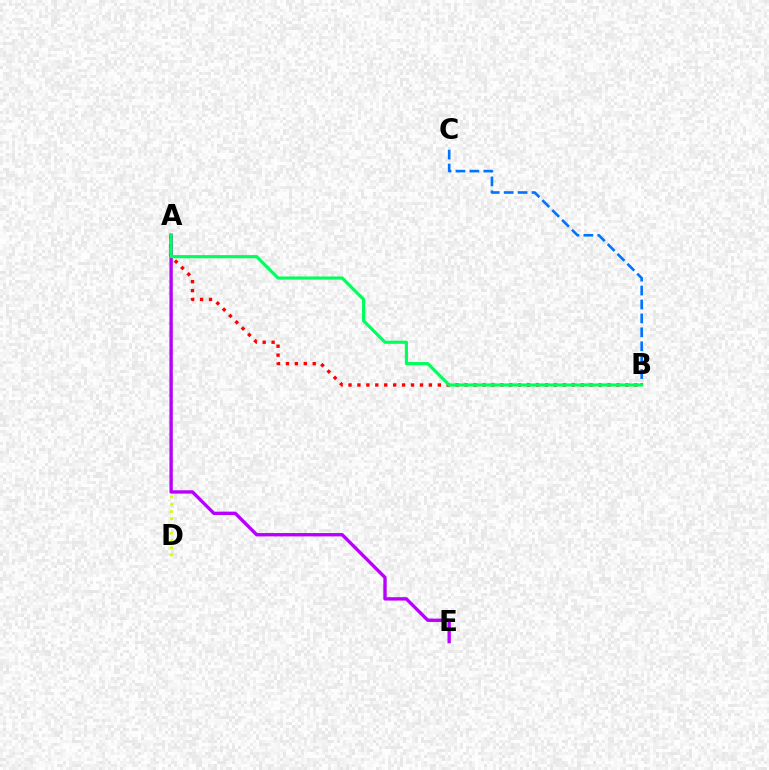{('A', 'D'): [{'color': '#d1ff00', 'line_style': 'dotted', 'thickness': 1.96}], ('A', 'B'): [{'color': '#ff0000', 'line_style': 'dotted', 'thickness': 2.43}, {'color': '#00ff5c', 'line_style': 'solid', 'thickness': 2.28}], ('A', 'E'): [{'color': '#b900ff', 'line_style': 'solid', 'thickness': 2.42}], ('B', 'C'): [{'color': '#0074ff', 'line_style': 'dashed', 'thickness': 1.89}]}